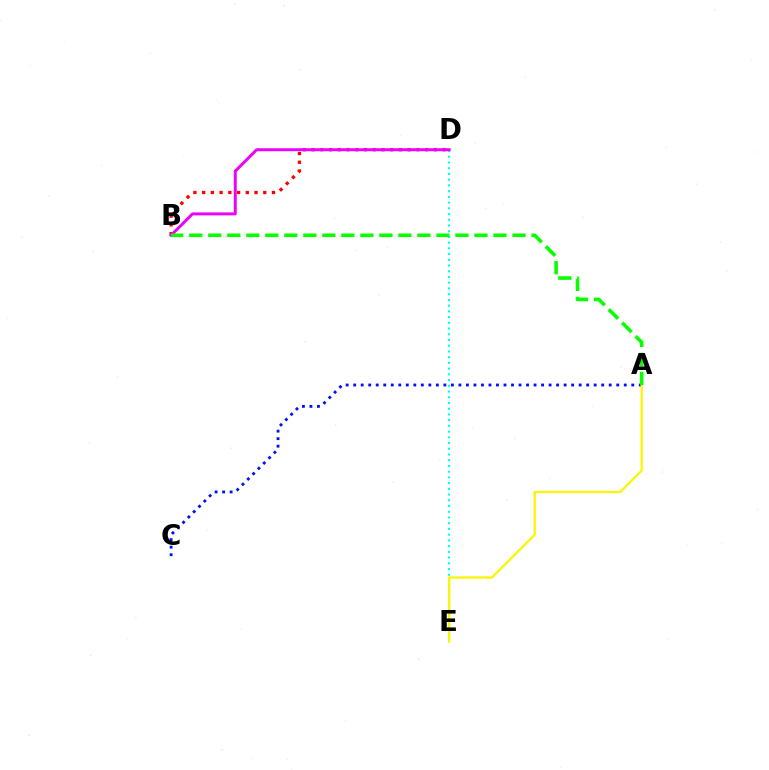{('D', 'E'): [{'color': '#00fff6', 'line_style': 'dotted', 'thickness': 1.56}], ('B', 'D'): [{'color': '#ff0000', 'line_style': 'dotted', 'thickness': 2.37}, {'color': '#ee00ff', 'line_style': 'solid', 'thickness': 2.14}], ('A', 'C'): [{'color': '#0010ff', 'line_style': 'dotted', 'thickness': 2.04}], ('A', 'E'): [{'color': '#fcf500', 'line_style': 'solid', 'thickness': 1.62}], ('A', 'B'): [{'color': '#08ff00', 'line_style': 'dashed', 'thickness': 2.58}]}